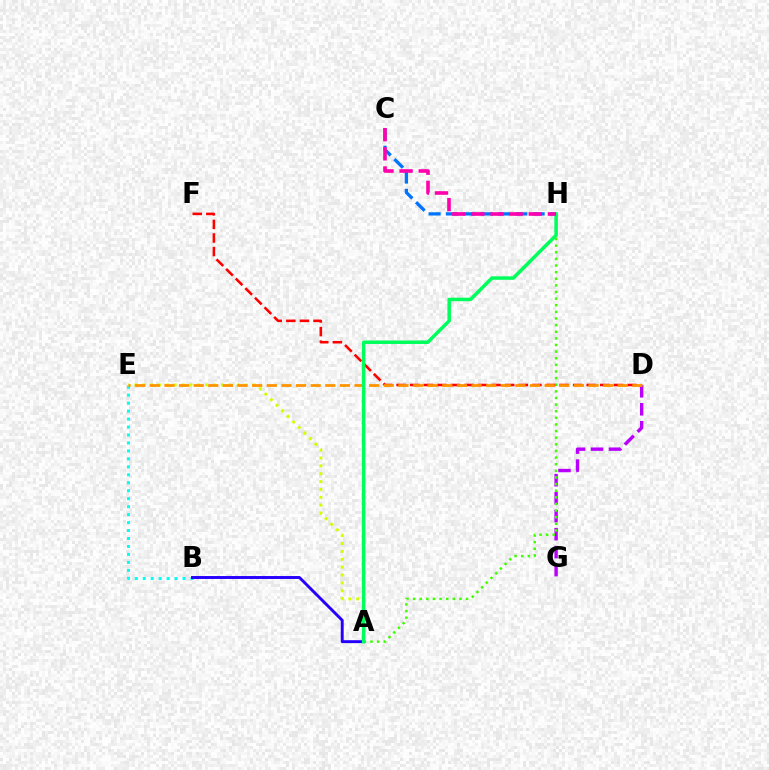{('D', 'G'): [{'color': '#b900ff', 'line_style': 'dashed', 'thickness': 2.44}], ('A', 'H'): [{'color': '#3dff00', 'line_style': 'dotted', 'thickness': 1.8}, {'color': '#00ff5c', 'line_style': 'solid', 'thickness': 2.52}], ('B', 'E'): [{'color': '#00fff6', 'line_style': 'dotted', 'thickness': 2.16}], ('C', 'H'): [{'color': '#0074ff', 'line_style': 'dashed', 'thickness': 2.36}, {'color': '#ff00ac', 'line_style': 'dashed', 'thickness': 2.6}], ('A', 'E'): [{'color': '#d1ff00', 'line_style': 'dotted', 'thickness': 2.14}], ('A', 'B'): [{'color': '#2500ff', 'line_style': 'solid', 'thickness': 2.1}], ('D', 'F'): [{'color': '#ff0000', 'line_style': 'dashed', 'thickness': 1.84}], ('D', 'E'): [{'color': '#ff9400', 'line_style': 'dashed', 'thickness': 1.99}]}